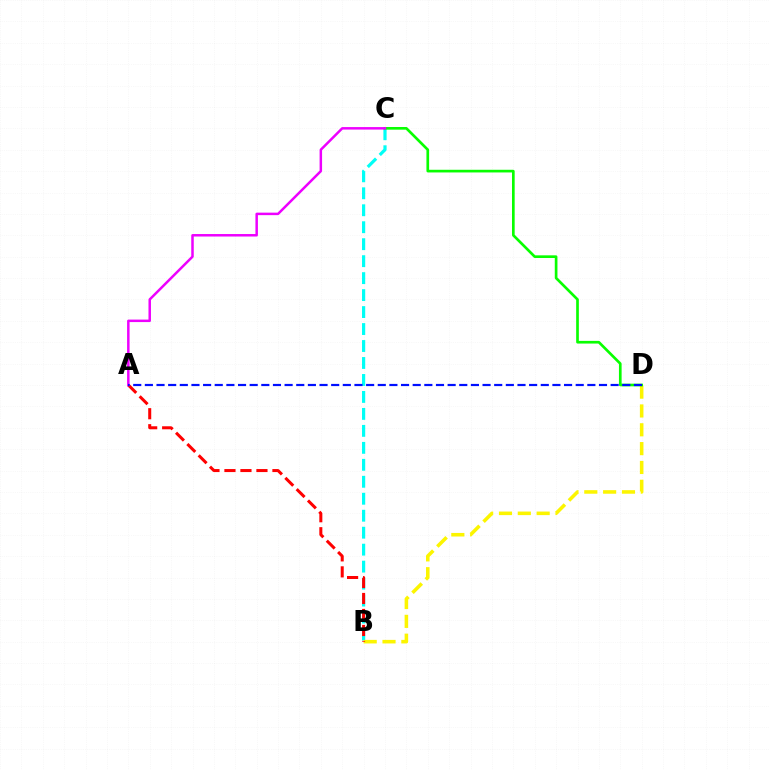{('B', 'C'): [{'color': '#00fff6', 'line_style': 'dashed', 'thickness': 2.31}], ('B', 'D'): [{'color': '#fcf500', 'line_style': 'dashed', 'thickness': 2.56}], ('A', 'B'): [{'color': '#ff0000', 'line_style': 'dashed', 'thickness': 2.17}], ('C', 'D'): [{'color': '#08ff00', 'line_style': 'solid', 'thickness': 1.92}], ('A', 'C'): [{'color': '#ee00ff', 'line_style': 'solid', 'thickness': 1.79}], ('A', 'D'): [{'color': '#0010ff', 'line_style': 'dashed', 'thickness': 1.58}]}